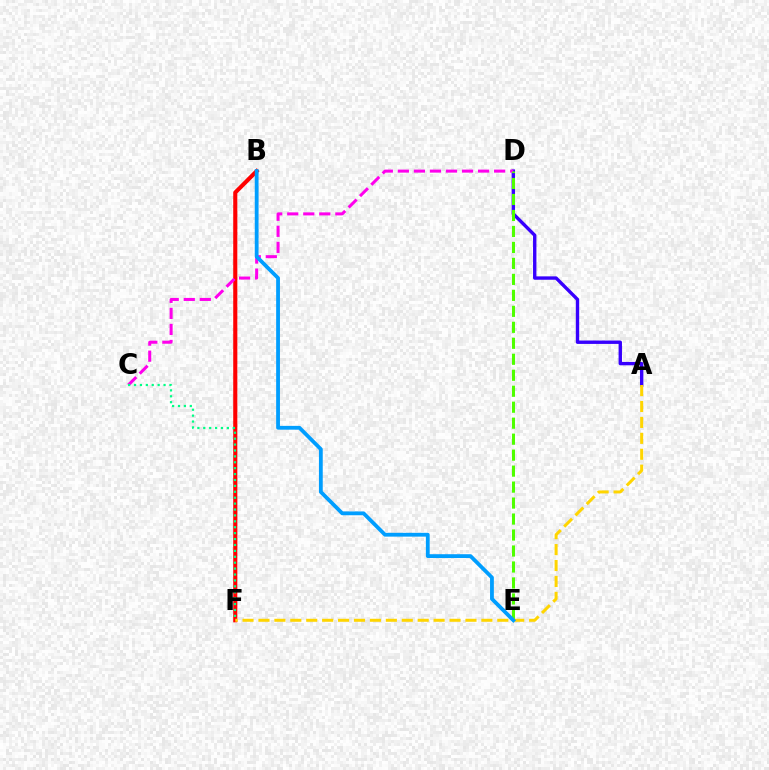{('B', 'F'): [{'color': '#ff0000', 'line_style': 'solid', 'thickness': 2.96}], ('A', 'D'): [{'color': '#3700ff', 'line_style': 'solid', 'thickness': 2.43}], ('C', 'D'): [{'color': '#ff00ed', 'line_style': 'dashed', 'thickness': 2.18}], ('D', 'E'): [{'color': '#4fff00', 'line_style': 'dashed', 'thickness': 2.17}], ('C', 'F'): [{'color': '#00ff86', 'line_style': 'dotted', 'thickness': 1.61}], ('A', 'F'): [{'color': '#ffd500', 'line_style': 'dashed', 'thickness': 2.16}], ('B', 'E'): [{'color': '#009eff', 'line_style': 'solid', 'thickness': 2.74}]}